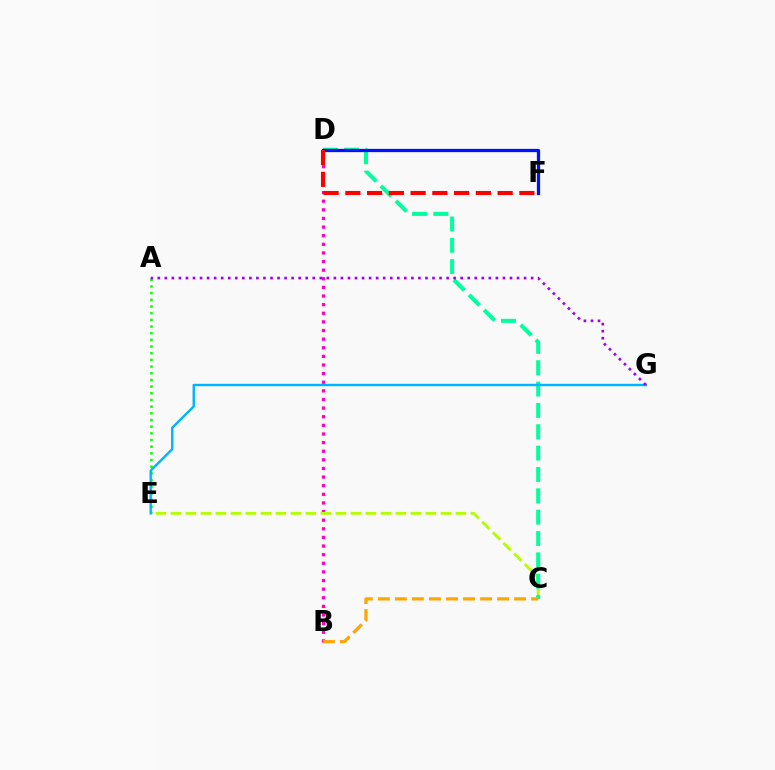{('A', 'E'): [{'color': '#08ff00', 'line_style': 'dotted', 'thickness': 1.81}], ('B', 'D'): [{'color': '#ff00bd', 'line_style': 'dotted', 'thickness': 2.34}], ('C', 'E'): [{'color': '#b3ff00', 'line_style': 'dashed', 'thickness': 2.04}], ('C', 'D'): [{'color': '#00ff9d', 'line_style': 'dashed', 'thickness': 2.9}], ('D', 'F'): [{'color': '#0010ff', 'line_style': 'solid', 'thickness': 2.36}, {'color': '#ff0000', 'line_style': 'dashed', 'thickness': 2.96}], ('E', 'G'): [{'color': '#00b5ff', 'line_style': 'solid', 'thickness': 1.74}], ('A', 'G'): [{'color': '#9b00ff', 'line_style': 'dotted', 'thickness': 1.91}], ('B', 'C'): [{'color': '#ffa500', 'line_style': 'dashed', 'thickness': 2.31}]}